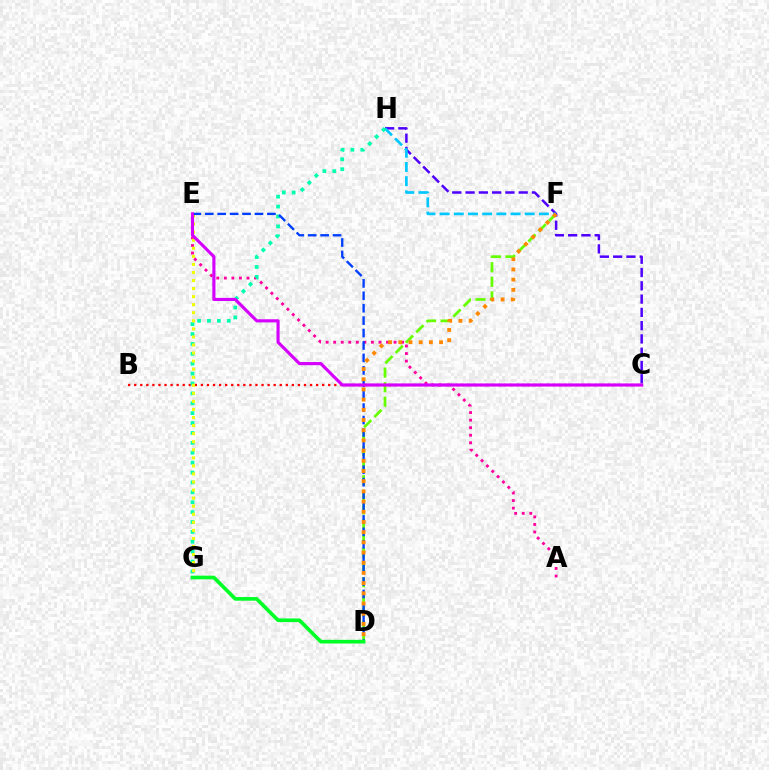{('A', 'E'): [{'color': '#ff00a0', 'line_style': 'dotted', 'thickness': 2.05}], ('D', 'F'): [{'color': '#66ff00', 'line_style': 'dashed', 'thickness': 1.98}, {'color': '#ff8800', 'line_style': 'dotted', 'thickness': 2.77}], ('B', 'C'): [{'color': '#ff0000', 'line_style': 'dotted', 'thickness': 1.65}], ('C', 'H'): [{'color': '#4f00ff', 'line_style': 'dashed', 'thickness': 1.8}], ('F', 'H'): [{'color': '#00c7ff', 'line_style': 'dashed', 'thickness': 1.93}], ('G', 'H'): [{'color': '#00ffaf', 'line_style': 'dotted', 'thickness': 2.69}], ('E', 'G'): [{'color': '#eeff00', 'line_style': 'dotted', 'thickness': 2.19}], ('D', 'E'): [{'color': '#003fff', 'line_style': 'dashed', 'thickness': 1.69}], ('C', 'E'): [{'color': '#d600ff', 'line_style': 'solid', 'thickness': 2.26}], ('D', 'G'): [{'color': '#00ff27', 'line_style': 'solid', 'thickness': 2.64}]}